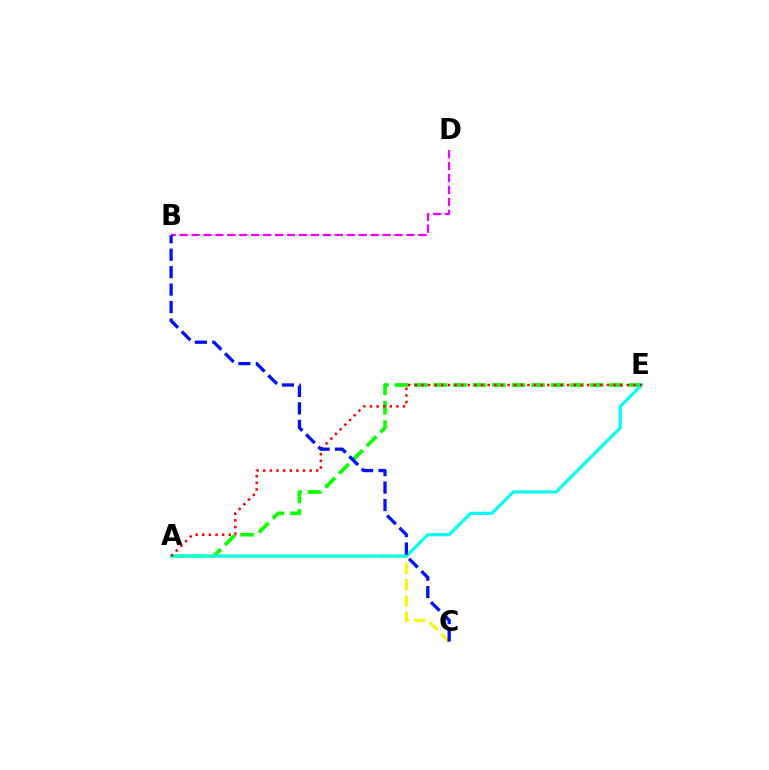{('A', 'E'): [{'color': '#08ff00', 'line_style': 'dashed', 'thickness': 2.65}, {'color': '#00fff6', 'line_style': 'solid', 'thickness': 2.29}, {'color': '#ff0000', 'line_style': 'dotted', 'thickness': 1.8}], ('A', 'C'): [{'color': '#fcf500', 'line_style': 'dashed', 'thickness': 2.22}], ('B', 'D'): [{'color': '#ee00ff', 'line_style': 'dashed', 'thickness': 1.62}], ('B', 'C'): [{'color': '#0010ff', 'line_style': 'dashed', 'thickness': 2.37}]}